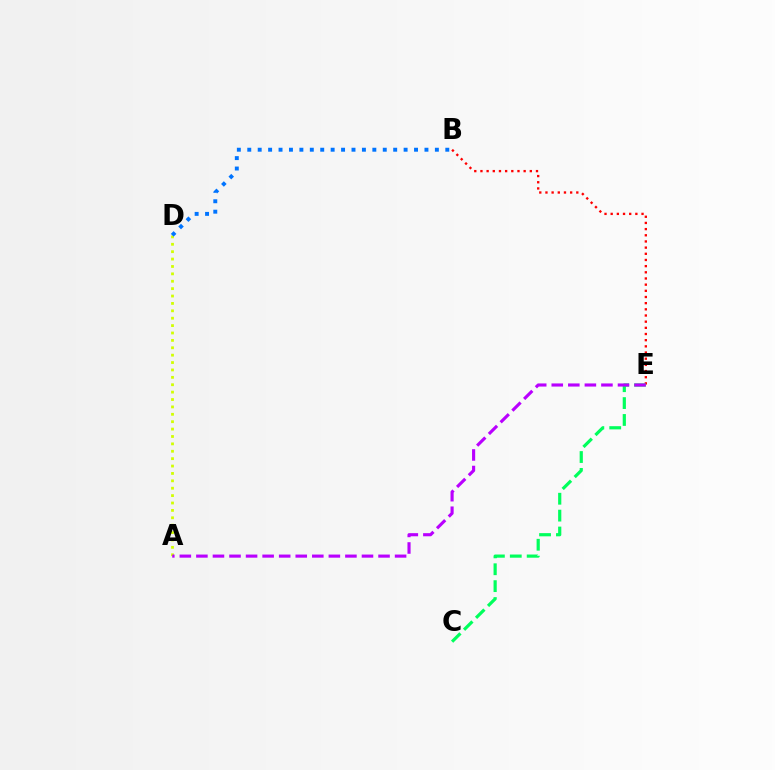{('B', 'E'): [{'color': '#ff0000', 'line_style': 'dotted', 'thickness': 1.68}], ('C', 'E'): [{'color': '#00ff5c', 'line_style': 'dashed', 'thickness': 2.29}], ('A', 'D'): [{'color': '#d1ff00', 'line_style': 'dotted', 'thickness': 2.01}], ('A', 'E'): [{'color': '#b900ff', 'line_style': 'dashed', 'thickness': 2.25}], ('B', 'D'): [{'color': '#0074ff', 'line_style': 'dotted', 'thickness': 2.83}]}